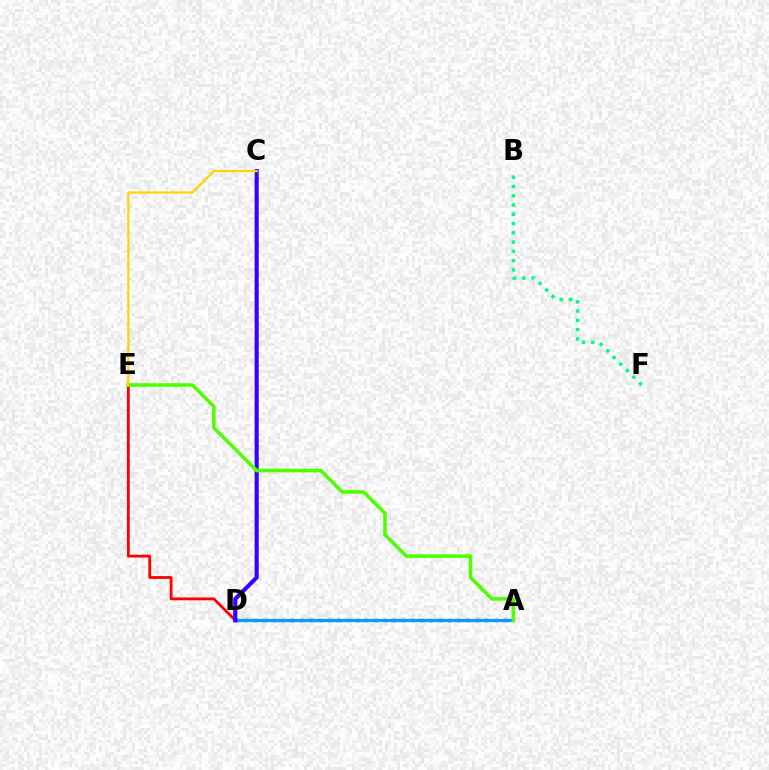{('A', 'D'): [{'color': '#ff00ed', 'line_style': 'dotted', 'thickness': 2.51}, {'color': '#009eff', 'line_style': 'solid', 'thickness': 2.35}], ('D', 'E'): [{'color': '#ff0000', 'line_style': 'solid', 'thickness': 2.02}], ('C', 'D'): [{'color': '#3700ff', 'line_style': 'solid', 'thickness': 2.96}], ('A', 'E'): [{'color': '#4fff00', 'line_style': 'solid', 'thickness': 2.56}], ('C', 'E'): [{'color': '#ffd500', 'line_style': 'solid', 'thickness': 1.59}], ('B', 'F'): [{'color': '#00ff86', 'line_style': 'dotted', 'thickness': 2.52}]}